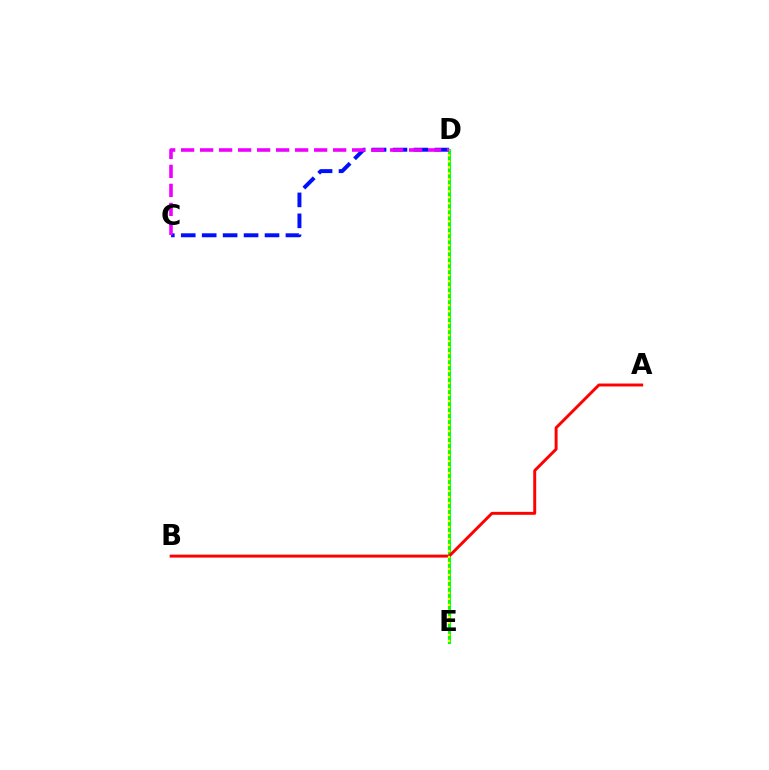{('D', 'E'): [{'color': '#00fff6', 'line_style': 'solid', 'thickness': 2.23}, {'color': '#08ff00', 'line_style': 'solid', 'thickness': 2.06}, {'color': '#fcf500', 'line_style': 'dotted', 'thickness': 1.63}], ('C', 'D'): [{'color': '#0010ff', 'line_style': 'dashed', 'thickness': 2.84}, {'color': '#ee00ff', 'line_style': 'dashed', 'thickness': 2.58}], ('A', 'B'): [{'color': '#ff0000', 'line_style': 'solid', 'thickness': 2.11}]}